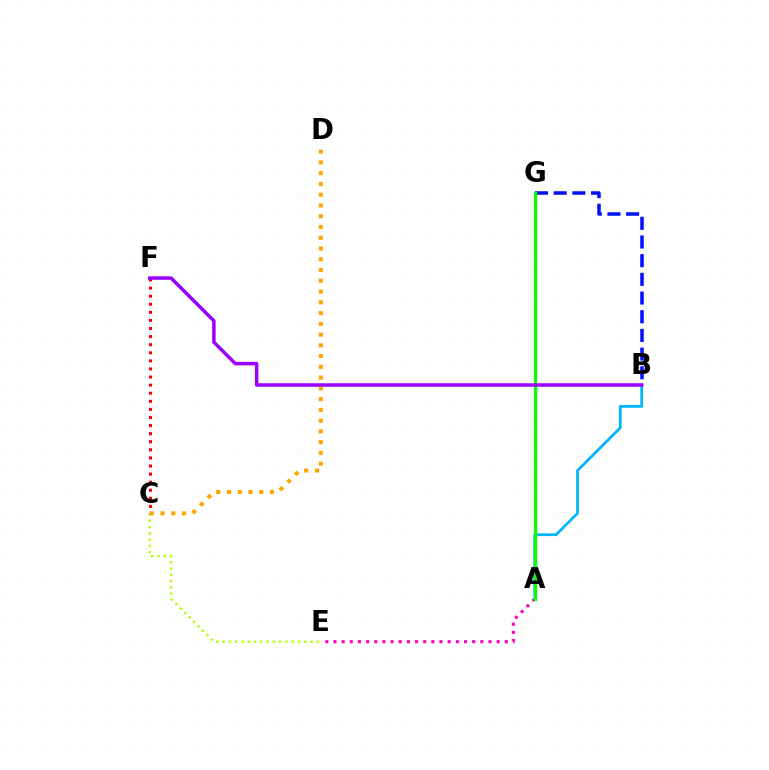{('A', 'E'): [{'color': '#ff00bd', 'line_style': 'dotted', 'thickness': 2.22}], ('A', 'B'): [{'color': '#00b5ff', 'line_style': 'solid', 'thickness': 1.97}], ('C', 'E'): [{'color': '#b3ff00', 'line_style': 'dotted', 'thickness': 1.71}], ('C', 'F'): [{'color': '#ff0000', 'line_style': 'dotted', 'thickness': 2.2}], ('C', 'D'): [{'color': '#ffa500', 'line_style': 'dotted', 'thickness': 2.92}], ('B', 'G'): [{'color': '#0010ff', 'line_style': 'dashed', 'thickness': 2.54}], ('A', 'G'): [{'color': '#00ff9d', 'line_style': 'dotted', 'thickness': 2.23}, {'color': '#08ff00', 'line_style': 'solid', 'thickness': 2.29}], ('B', 'F'): [{'color': '#9b00ff', 'line_style': 'solid', 'thickness': 2.51}]}